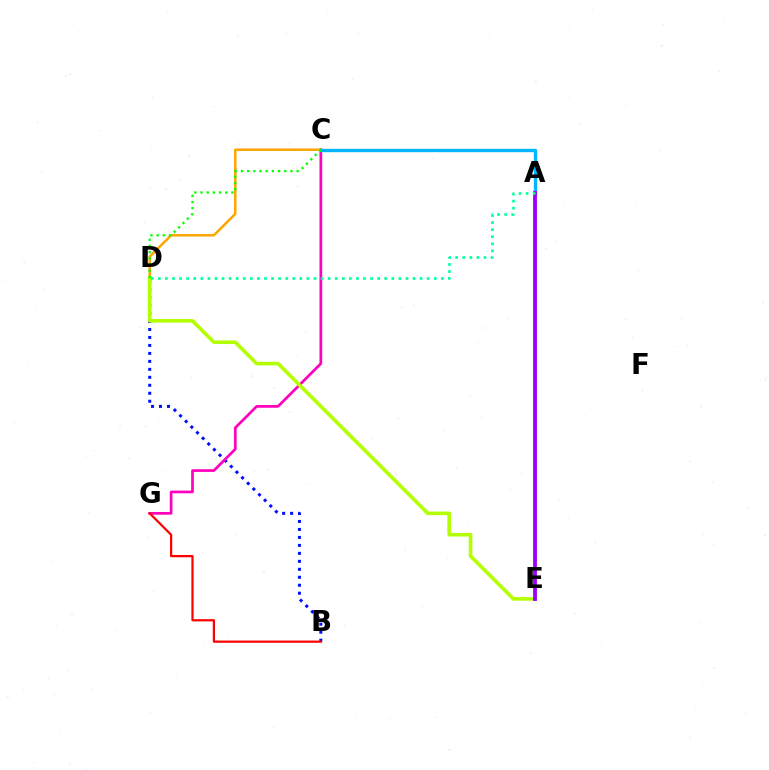{('B', 'D'): [{'color': '#0010ff', 'line_style': 'dotted', 'thickness': 2.17}], ('C', 'G'): [{'color': '#ff00bd', 'line_style': 'solid', 'thickness': 1.95}], ('C', 'D'): [{'color': '#ffa500', 'line_style': 'solid', 'thickness': 1.8}, {'color': '#08ff00', 'line_style': 'dotted', 'thickness': 1.68}], ('B', 'G'): [{'color': '#ff0000', 'line_style': 'solid', 'thickness': 1.61}], ('A', 'C'): [{'color': '#00b5ff', 'line_style': 'solid', 'thickness': 2.42}], ('D', 'E'): [{'color': '#b3ff00', 'line_style': 'solid', 'thickness': 2.59}], ('A', 'E'): [{'color': '#9b00ff', 'line_style': 'solid', 'thickness': 2.75}], ('A', 'D'): [{'color': '#00ff9d', 'line_style': 'dotted', 'thickness': 1.92}]}